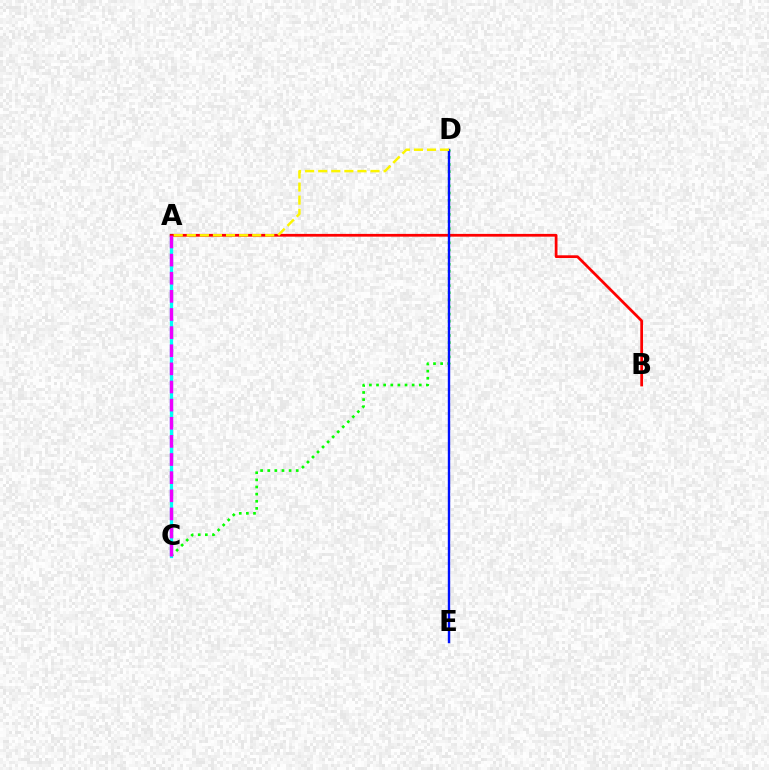{('C', 'D'): [{'color': '#08ff00', 'line_style': 'dotted', 'thickness': 1.94}], ('A', 'C'): [{'color': '#00fff6', 'line_style': 'solid', 'thickness': 2.38}, {'color': '#ee00ff', 'line_style': 'dashed', 'thickness': 2.46}], ('A', 'B'): [{'color': '#ff0000', 'line_style': 'solid', 'thickness': 1.98}], ('D', 'E'): [{'color': '#0010ff', 'line_style': 'solid', 'thickness': 1.71}], ('A', 'D'): [{'color': '#fcf500', 'line_style': 'dashed', 'thickness': 1.78}]}